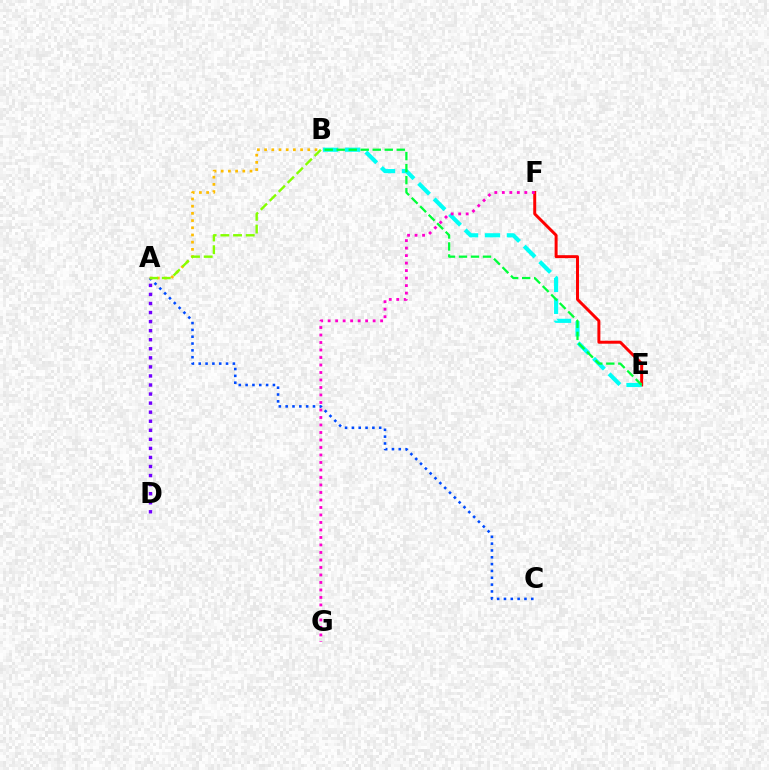{('A', 'D'): [{'color': '#7200ff', 'line_style': 'dotted', 'thickness': 2.46}], ('E', 'F'): [{'color': '#ff0000', 'line_style': 'solid', 'thickness': 2.14}], ('B', 'E'): [{'color': '#00fff6', 'line_style': 'dashed', 'thickness': 2.98}, {'color': '#00ff39', 'line_style': 'dashed', 'thickness': 1.63}], ('A', 'C'): [{'color': '#004bff', 'line_style': 'dotted', 'thickness': 1.85}], ('F', 'G'): [{'color': '#ff00cf', 'line_style': 'dotted', 'thickness': 2.04}], ('A', 'B'): [{'color': '#ffbd00', 'line_style': 'dotted', 'thickness': 1.96}, {'color': '#84ff00', 'line_style': 'dashed', 'thickness': 1.72}]}